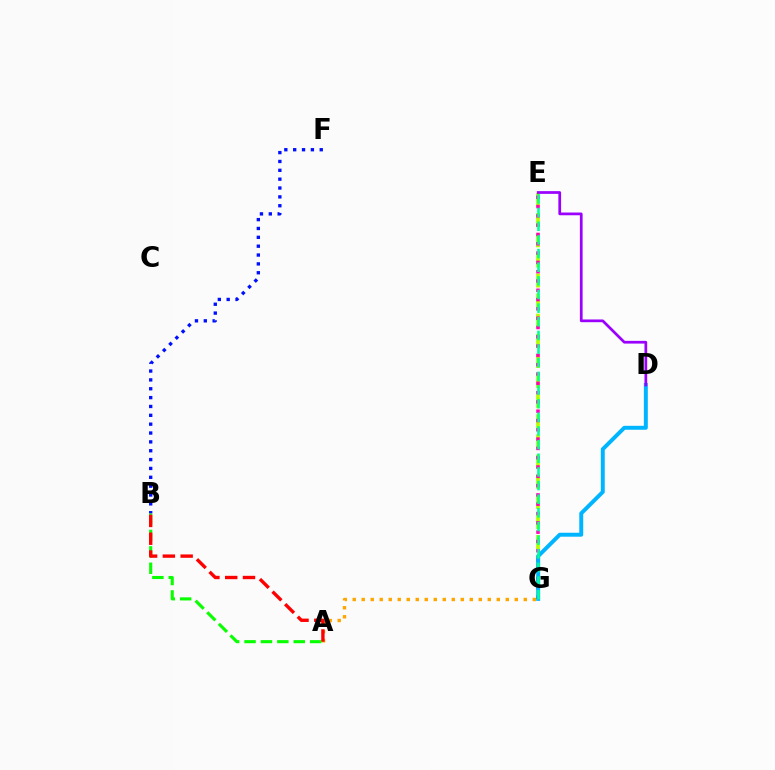{('E', 'G'): [{'color': '#b3ff00', 'line_style': 'dashed', 'thickness': 2.73}, {'color': '#ff00bd', 'line_style': 'dotted', 'thickness': 2.53}, {'color': '#00ff9d', 'line_style': 'dashed', 'thickness': 1.85}], ('A', 'G'): [{'color': '#ffa500', 'line_style': 'dotted', 'thickness': 2.45}], ('D', 'G'): [{'color': '#00b5ff', 'line_style': 'solid', 'thickness': 2.84}], ('D', 'E'): [{'color': '#9b00ff', 'line_style': 'solid', 'thickness': 1.96}], ('A', 'B'): [{'color': '#08ff00', 'line_style': 'dashed', 'thickness': 2.23}, {'color': '#ff0000', 'line_style': 'dashed', 'thickness': 2.42}], ('B', 'F'): [{'color': '#0010ff', 'line_style': 'dotted', 'thickness': 2.41}]}